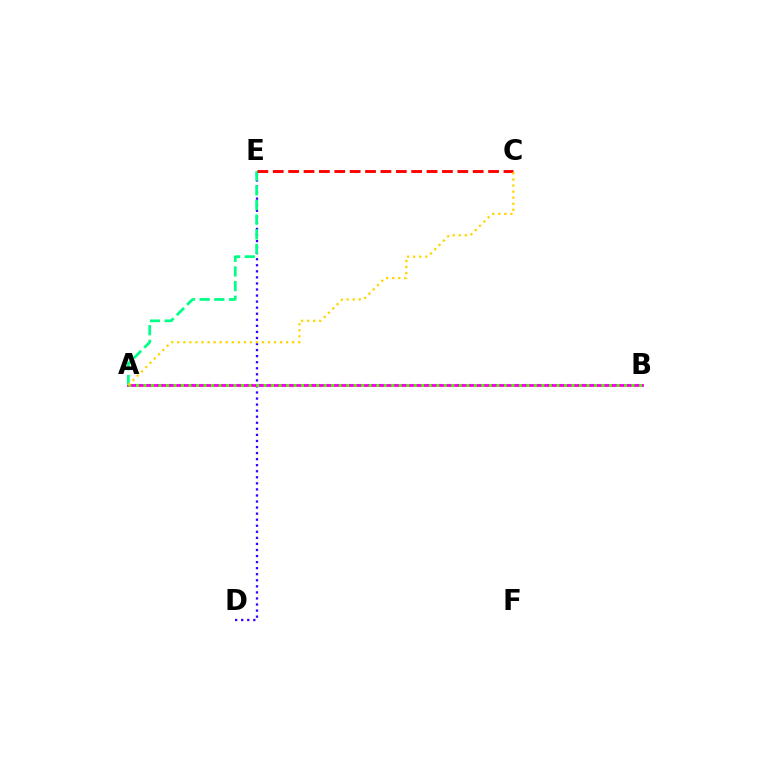{('A', 'B'): [{'color': '#009eff', 'line_style': 'dashed', 'thickness': 1.51}, {'color': '#ff00ed', 'line_style': 'solid', 'thickness': 2.06}, {'color': '#4fff00', 'line_style': 'dotted', 'thickness': 2.04}], ('D', 'E'): [{'color': '#3700ff', 'line_style': 'dotted', 'thickness': 1.65}], ('A', 'E'): [{'color': '#00ff86', 'line_style': 'dashed', 'thickness': 1.99}], ('C', 'E'): [{'color': '#ff0000', 'line_style': 'dashed', 'thickness': 2.09}], ('A', 'C'): [{'color': '#ffd500', 'line_style': 'dotted', 'thickness': 1.64}]}